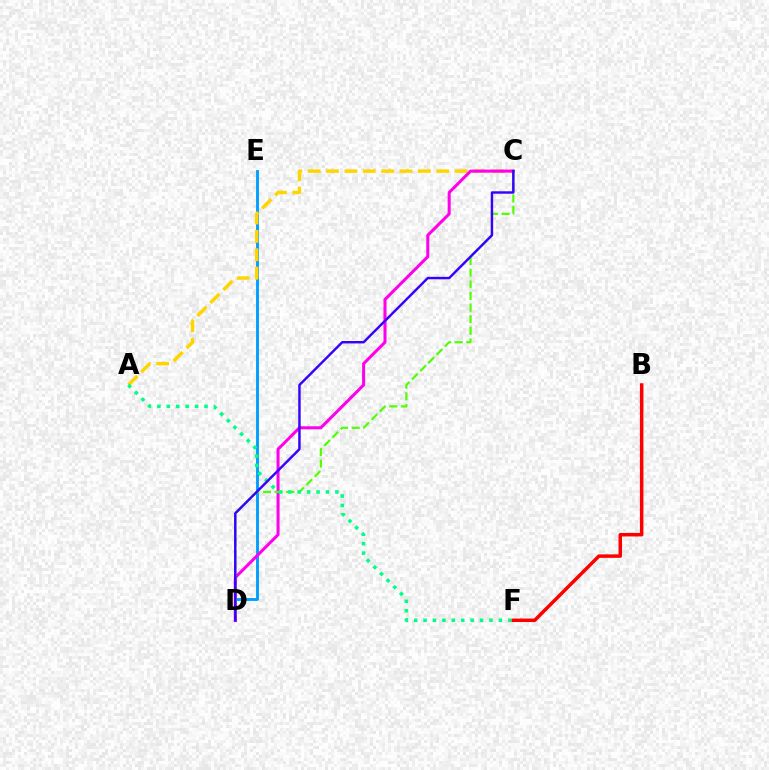{('D', 'E'): [{'color': '#009eff', 'line_style': 'solid', 'thickness': 2.07}], ('A', 'C'): [{'color': '#ffd500', 'line_style': 'dashed', 'thickness': 2.5}], ('C', 'D'): [{'color': '#ff00ed', 'line_style': 'solid', 'thickness': 2.19}, {'color': '#4fff00', 'line_style': 'dashed', 'thickness': 1.58}, {'color': '#3700ff', 'line_style': 'solid', 'thickness': 1.75}], ('A', 'F'): [{'color': '#00ff86', 'line_style': 'dotted', 'thickness': 2.56}], ('B', 'F'): [{'color': '#ff0000', 'line_style': 'solid', 'thickness': 2.51}]}